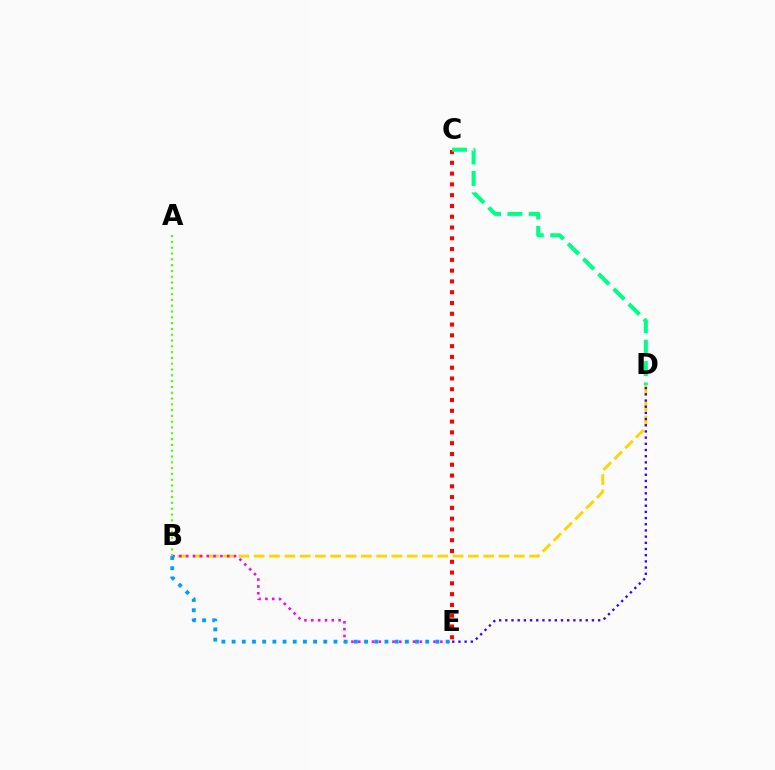{('C', 'E'): [{'color': '#ff0000', 'line_style': 'dotted', 'thickness': 2.93}], ('B', 'D'): [{'color': '#ffd500', 'line_style': 'dashed', 'thickness': 2.08}], ('D', 'E'): [{'color': '#3700ff', 'line_style': 'dotted', 'thickness': 1.68}], ('C', 'D'): [{'color': '#00ff86', 'line_style': 'dashed', 'thickness': 2.91}], ('B', 'E'): [{'color': '#ff00ed', 'line_style': 'dotted', 'thickness': 1.86}, {'color': '#009eff', 'line_style': 'dotted', 'thickness': 2.77}], ('A', 'B'): [{'color': '#4fff00', 'line_style': 'dotted', 'thickness': 1.58}]}